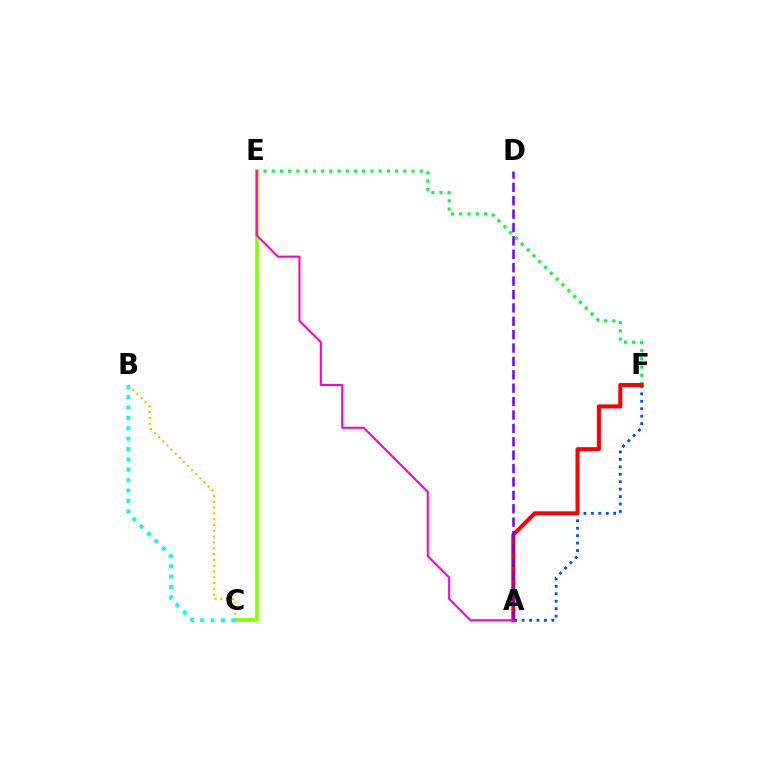{('E', 'F'): [{'color': '#00ff39', 'line_style': 'dotted', 'thickness': 2.23}], ('C', 'E'): [{'color': '#84ff00', 'line_style': 'solid', 'thickness': 2.66}], ('B', 'C'): [{'color': '#ffbd00', 'line_style': 'dotted', 'thickness': 1.58}, {'color': '#00fff6', 'line_style': 'dotted', 'thickness': 2.82}], ('A', 'F'): [{'color': '#004bff', 'line_style': 'dotted', 'thickness': 2.02}, {'color': '#ff0000', 'line_style': 'solid', 'thickness': 2.92}], ('A', 'D'): [{'color': '#7200ff', 'line_style': 'dashed', 'thickness': 1.82}], ('A', 'E'): [{'color': '#ff00cf', 'line_style': 'solid', 'thickness': 1.51}]}